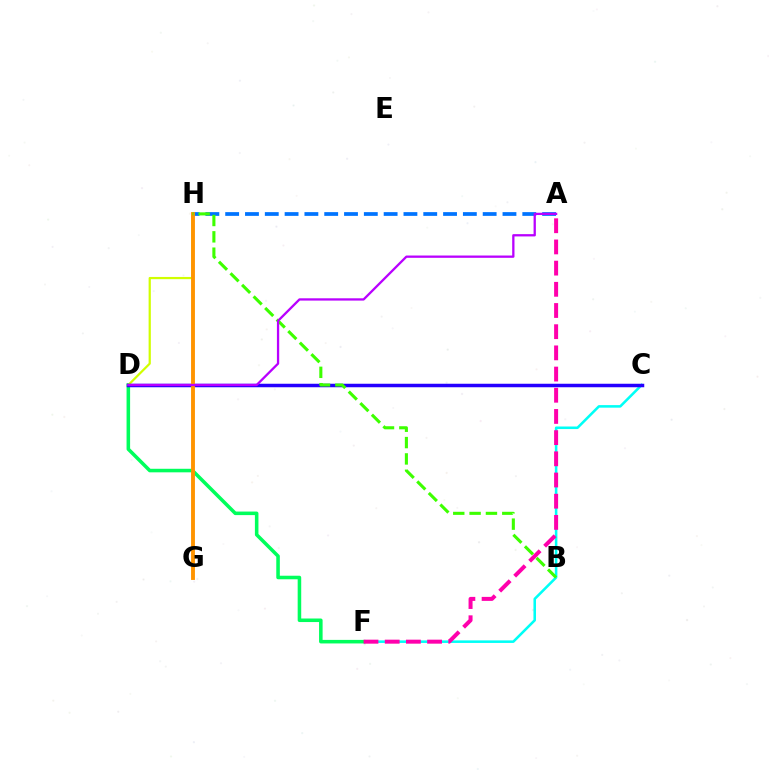{('C', 'F'): [{'color': '#00fff6', 'line_style': 'solid', 'thickness': 1.84}], ('D', 'F'): [{'color': '#00ff5c', 'line_style': 'solid', 'thickness': 2.55}], ('A', 'H'): [{'color': '#0074ff', 'line_style': 'dashed', 'thickness': 2.69}], ('D', 'H'): [{'color': '#d1ff00', 'line_style': 'solid', 'thickness': 1.6}], ('C', 'D'): [{'color': '#ff0000', 'line_style': 'dashed', 'thickness': 1.88}, {'color': '#2500ff', 'line_style': 'solid', 'thickness': 2.52}], ('A', 'F'): [{'color': '#ff00ac', 'line_style': 'dashed', 'thickness': 2.88}], ('G', 'H'): [{'color': '#ff9400', 'line_style': 'solid', 'thickness': 2.79}], ('B', 'H'): [{'color': '#3dff00', 'line_style': 'dashed', 'thickness': 2.22}], ('A', 'D'): [{'color': '#b900ff', 'line_style': 'solid', 'thickness': 1.65}]}